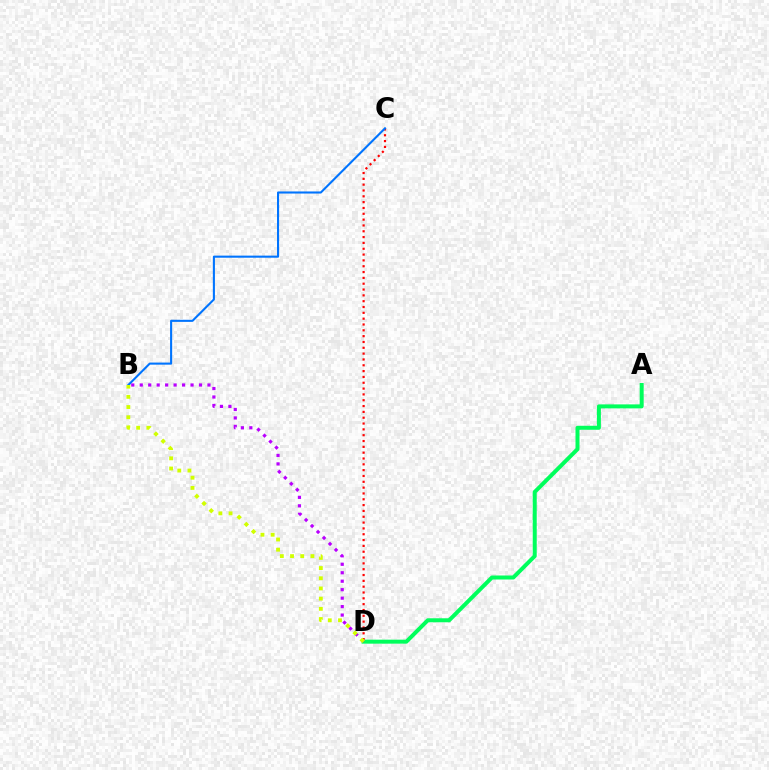{('C', 'D'): [{'color': '#ff0000', 'line_style': 'dotted', 'thickness': 1.58}], ('A', 'D'): [{'color': '#00ff5c', 'line_style': 'solid', 'thickness': 2.88}], ('B', 'C'): [{'color': '#0074ff', 'line_style': 'solid', 'thickness': 1.51}], ('B', 'D'): [{'color': '#b900ff', 'line_style': 'dotted', 'thickness': 2.3}, {'color': '#d1ff00', 'line_style': 'dotted', 'thickness': 2.77}]}